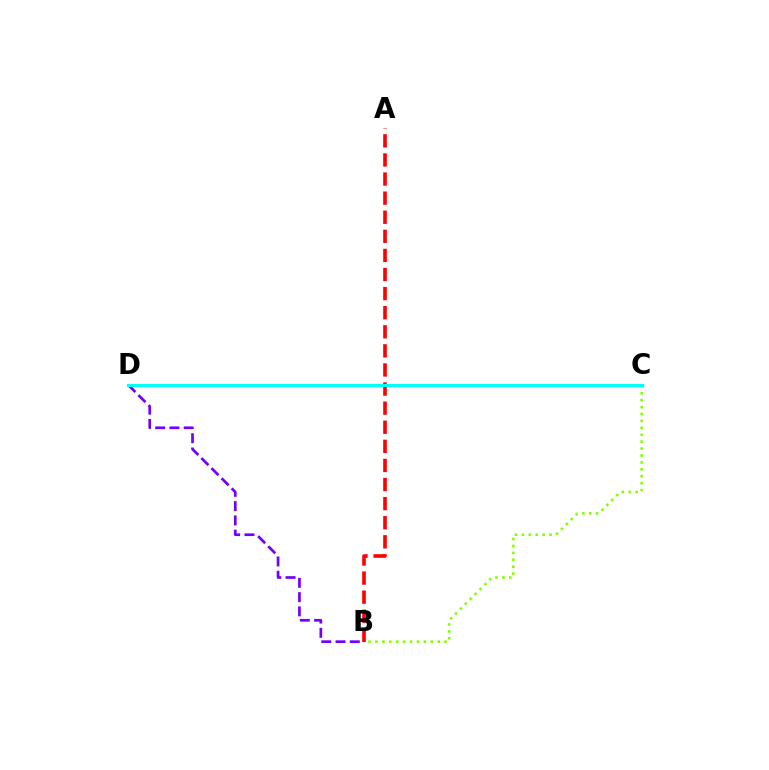{('B', 'D'): [{'color': '#7200ff', 'line_style': 'dashed', 'thickness': 1.94}], ('B', 'C'): [{'color': '#84ff00', 'line_style': 'dotted', 'thickness': 1.88}], ('A', 'B'): [{'color': '#ff0000', 'line_style': 'dashed', 'thickness': 2.59}], ('C', 'D'): [{'color': '#00fff6', 'line_style': 'solid', 'thickness': 2.19}]}